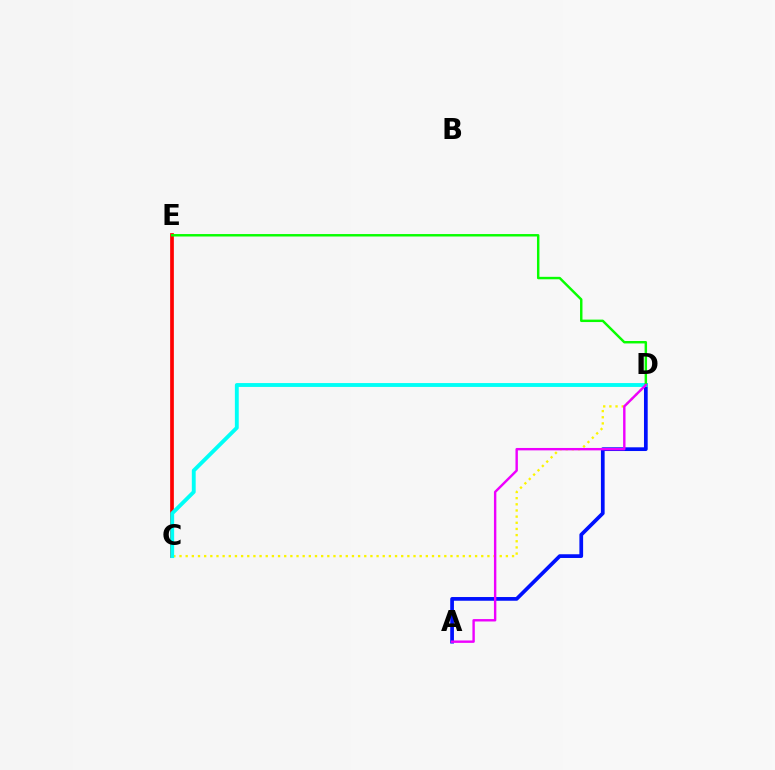{('C', 'E'): [{'color': '#ff0000', 'line_style': 'solid', 'thickness': 2.66}], ('C', 'D'): [{'color': '#fcf500', 'line_style': 'dotted', 'thickness': 1.67}, {'color': '#00fff6', 'line_style': 'solid', 'thickness': 2.79}], ('A', 'D'): [{'color': '#0010ff', 'line_style': 'solid', 'thickness': 2.68}, {'color': '#ee00ff', 'line_style': 'solid', 'thickness': 1.73}], ('D', 'E'): [{'color': '#08ff00', 'line_style': 'solid', 'thickness': 1.76}]}